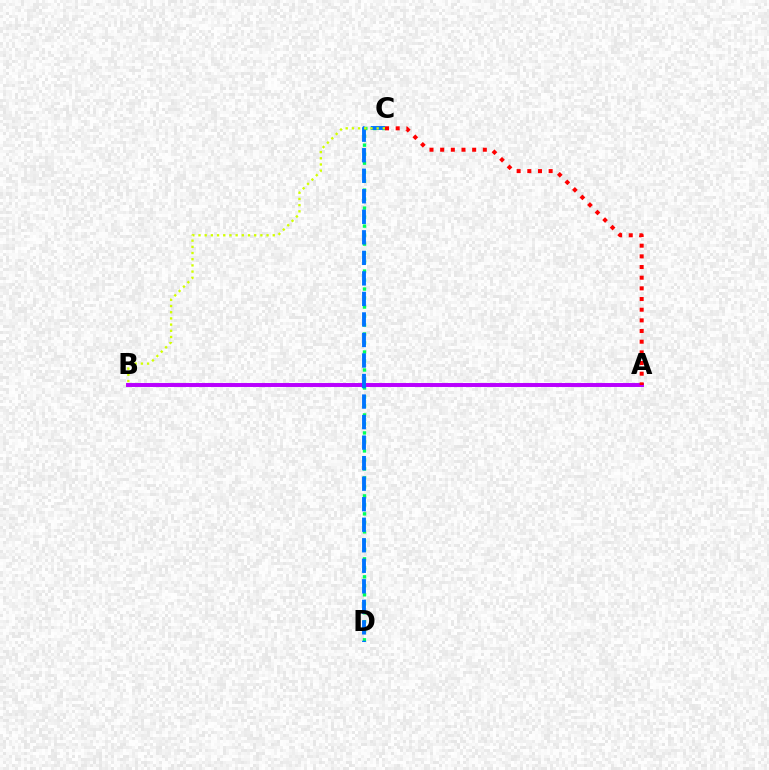{('C', 'D'): [{'color': '#00ff5c', 'line_style': 'dotted', 'thickness': 2.44}, {'color': '#0074ff', 'line_style': 'dashed', 'thickness': 2.79}], ('A', 'B'): [{'color': '#b900ff', 'line_style': 'solid', 'thickness': 2.84}], ('B', 'C'): [{'color': '#d1ff00', 'line_style': 'dotted', 'thickness': 1.68}], ('A', 'C'): [{'color': '#ff0000', 'line_style': 'dotted', 'thickness': 2.9}]}